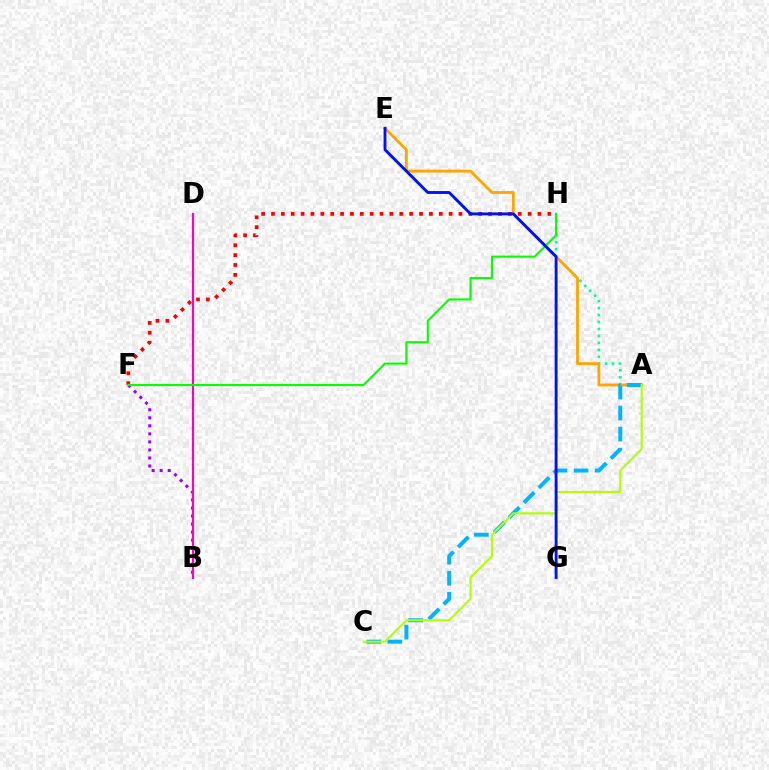{('A', 'H'): [{'color': '#00ff9d', 'line_style': 'dotted', 'thickness': 1.89}], ('A', 'E'): [{'color': '#ffa500', 'line_style': 'solid', 'thickness': 2.03}], ('A', 'C'): [{'color': '#00b5ff', 'line_style': 'dashed', 'thickness': 2.86}, {'color': '#b3ff00', 'line_style': 'solid', 'thickness': 1.5}], ('F', 'H'): [{'color': '#ff0000', 'line_style': 'dotted', 'thickness': 2.68}, {'color': '#08ff00', 'line_style': 'solid', 'thickness': 1.54}], ('B', 'F'): [{'color': '#9b00ff', 'line_style': 'dotted', 'thickness': 2.18}], ('B', 'D'): [{'color': '#ff00bd', 'line_style': 'solid', 'thickness': 1.56}], ('E', 'G'): [{'color': '#0010ff', 'line_style': 'solid', 'thickness': 2.07}]}